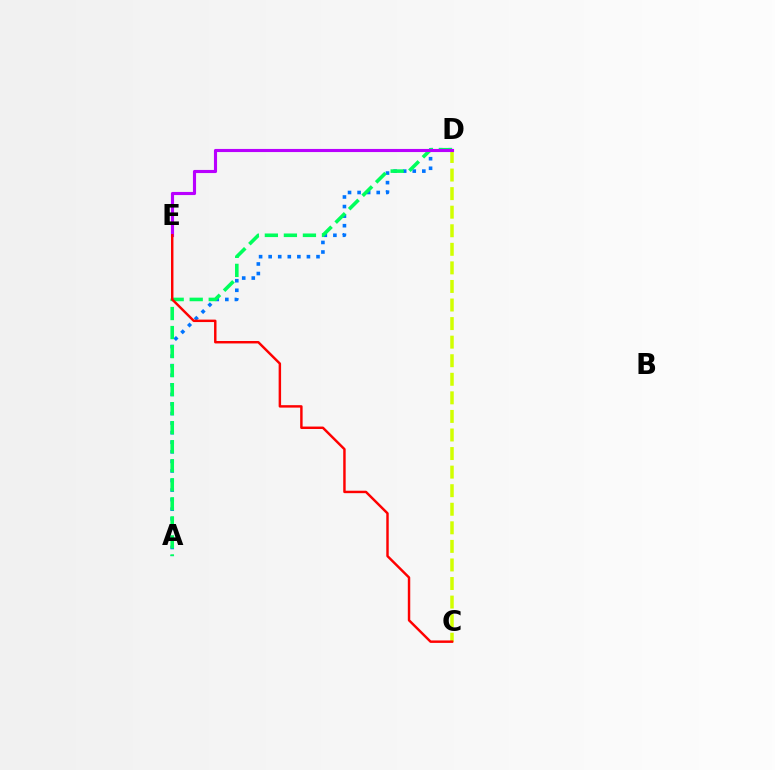{('A', 'D'): [{'color': '#0074ff', 'line_style': 'dotted', 'thickness': 2.6}, {'color': '#00ff5c', 'line_style': 'dashed', 'thickness': 2.59}], ('C', 'D'): [{'color': '#d1ff00', 'line_style': 'dashed', 'thickness': 2.52}], ('D', 'E'): [{'color': '#b900ff', 'line_style': 'solid', 'thickness': 2.25}], ('C', 'E'): [{'color': '#ff0000', 'line_style': 'solid', 'thickness': 1.76}]}